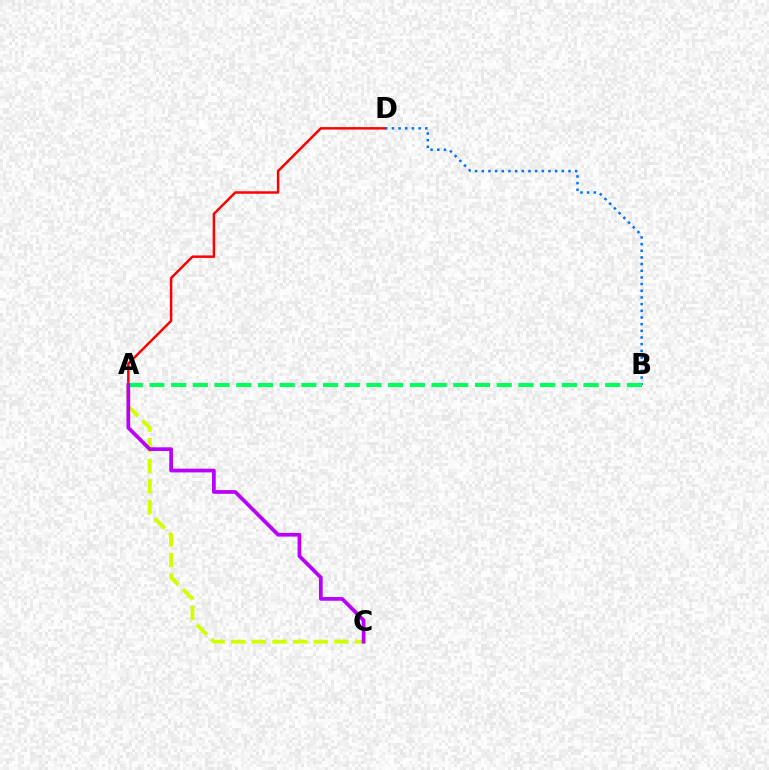{('A', 'D'): [{'color': '#ff0000', 'line_style': 'solid', 'thickness': 1.78}], ('B', 'D'): [{'color': '#0074ff', 'line_style': 'dotted', 'thickness': 1.81}], ('A', 'C'): [{'color': '#d1ff00', 'line_style': 'dashed', 'thickness': 2.8}, {'color': '#b900ff', 'line_style': 'solid', 'thickness': 2.68}], ('A', 'B'): [{'color': '#00ff5c', 'line_style': 'dashed', 'thickness': 2.95}]}